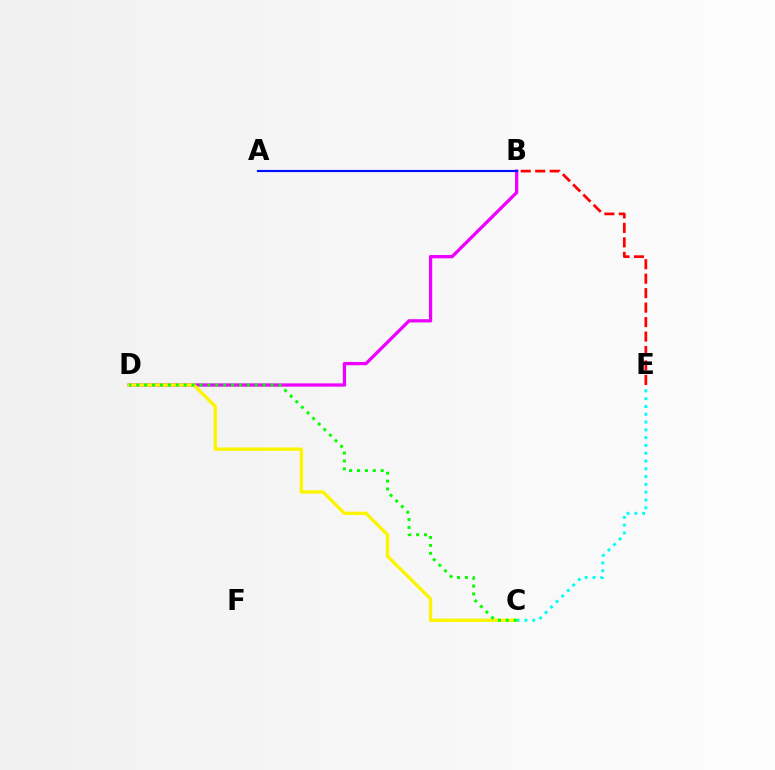{('B', 'D'): [{'color': '#ee00ff', 'line_style': 'solid', 'thickness': 2.35}], ('C', 'D'): [{'color': '#fcf500', 'line_style': 'solid', 'thickness': 2.4}, {'color': '#08ff00', 'line_style': 'dotted', 'thickness': 2.15}], ('B', 'E'): [{'color': '#ff0000', 'line_style': 'dashed', 'thickness': 1.97}], ('C', 'E'): [{'color': '#00fff6', 'line_style': 'dotted', 'thickness': 2.12}], ('A', 'B'): [{'color': '#0010ff', 'line_style': 'solid', 'thickness': 1.55}]}